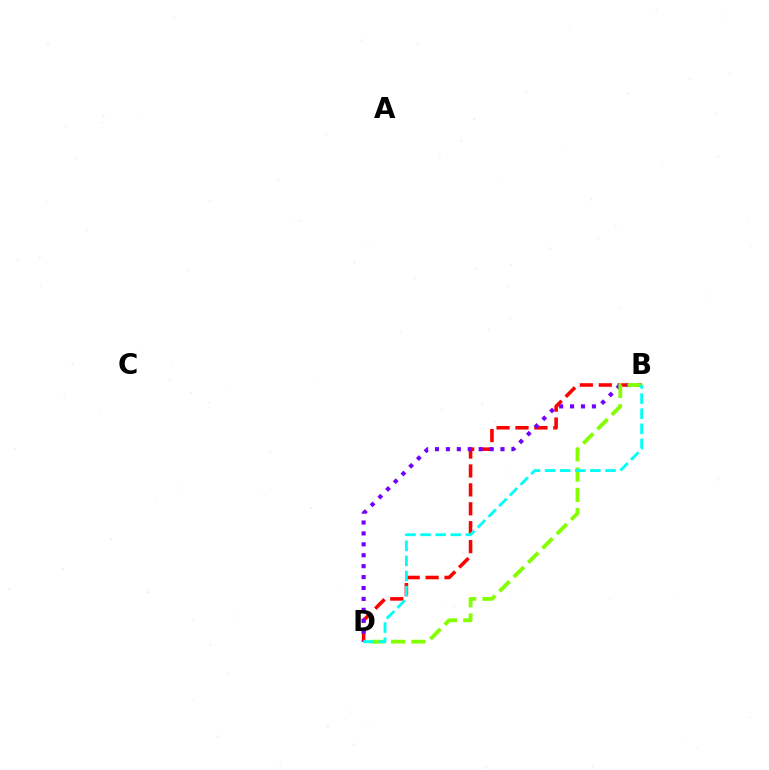{('B', 'D'): [{'color': '#ff0000', 'line_style': 'dashed', 'thickness': 2.57}, {'color': '#7200ff', 'line_style': 'dotted', 'thickness': 2.97}, {'color': '#84ff00', 'line_style': 'dashed', 'thickness': 2.75}, {'color': '#00fff6', 'line_style': 'dashed', 'thickness': 2.05}]}